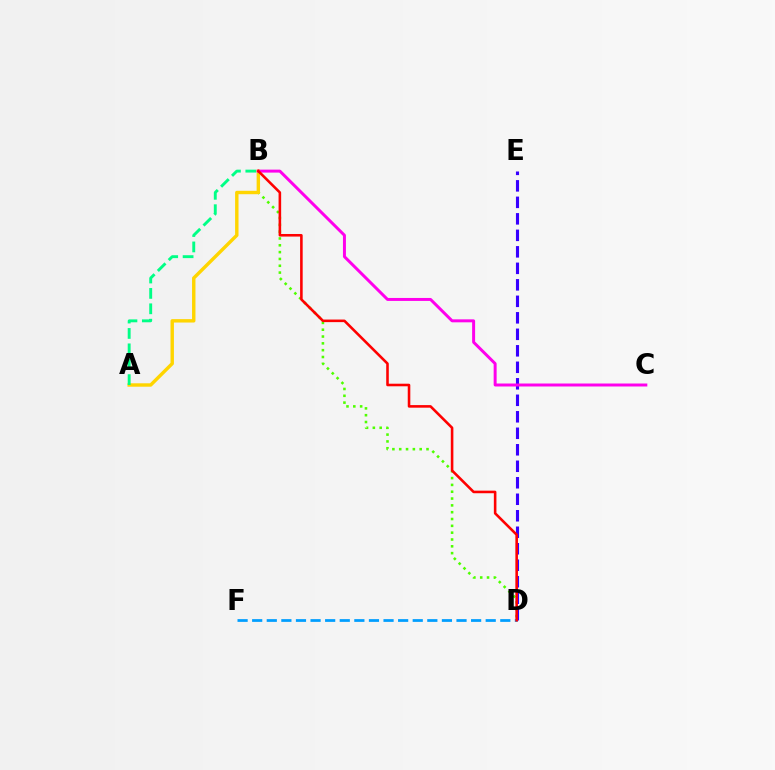{('B', 'D'): [{'color': '#4fff00', 'line_style': 'dotted', 'thickness': 1.85}, {'color': '#ff0000', 'line_style': 'solid', 'thickness': 1.86}], ('A', 'B'): [{'color': '#ffd500', 'line_style': 'solid', 'thickness': 2.46}, {'color': '#00ff86', 'line_style': 'dashed', 'thickness': 2.09}], ('D', 'E'): [{'color': '#3700ff', 'line_style': 'dashed', 'thickness': 2.24}], ('D', 'F'): [{'color': '#009eff', 'line_style': 'dashed', 'thickness': 1.98}], ('B', 'C'): [{'color': '#ff00ed', 'line_style': 'solid', 'thickness': 2.14}]}